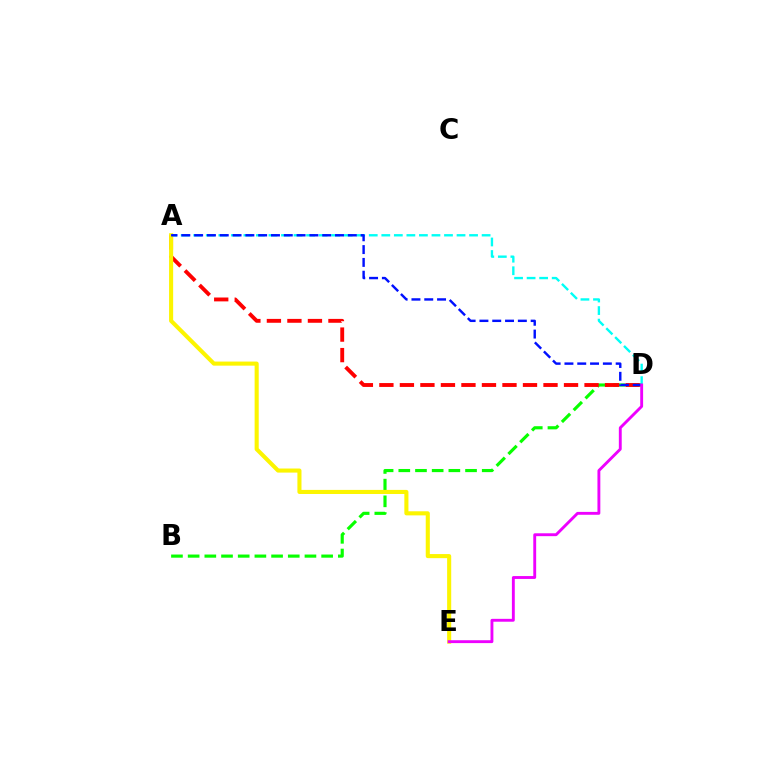{('B', 'D'): [{'color': '#08ff00', 'line_style': 'dashed', 'thickness': 2.27}], ('A', 'D'): [{'color': '#ff0000', 'line_style': 'dashed', 'thickness': 2.79}, {'color': '#00fff6', 'line_style': 'dashed', 'thickness': 1.7}, {'color': '#0010ff', 'line_style': 'dashed', 'thickness': 1.74}], ('A', 'E'): [{'color': '#fcf500', 'line_style': 'solid', 'thickness': 2.94}], ('D', 'E'): [{'color': '#ee00ff', 'line_style': 'solid', 'thickness': 2.07}]}